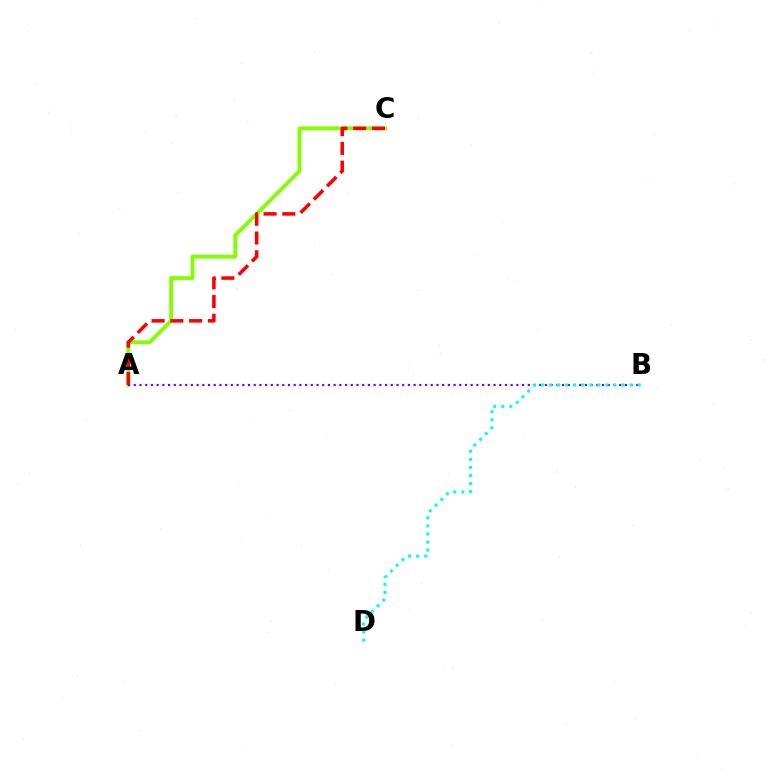{('A', 'C'): [{'color': '#84ff00', 'line_style': 'solid', 'thickness': 2.77}, {'color': '#ff0000', 'line_style': 'dashed', 'thickness': 2.55}], ('A', 'B'): [{'color': '#7200ff', 'line_style': 'dotted', 'thickness': 1.55}], ('B', 'D'): [{'color': '#00fff6', 'line_style': 'dotted', 'thickness': 2.19}]}